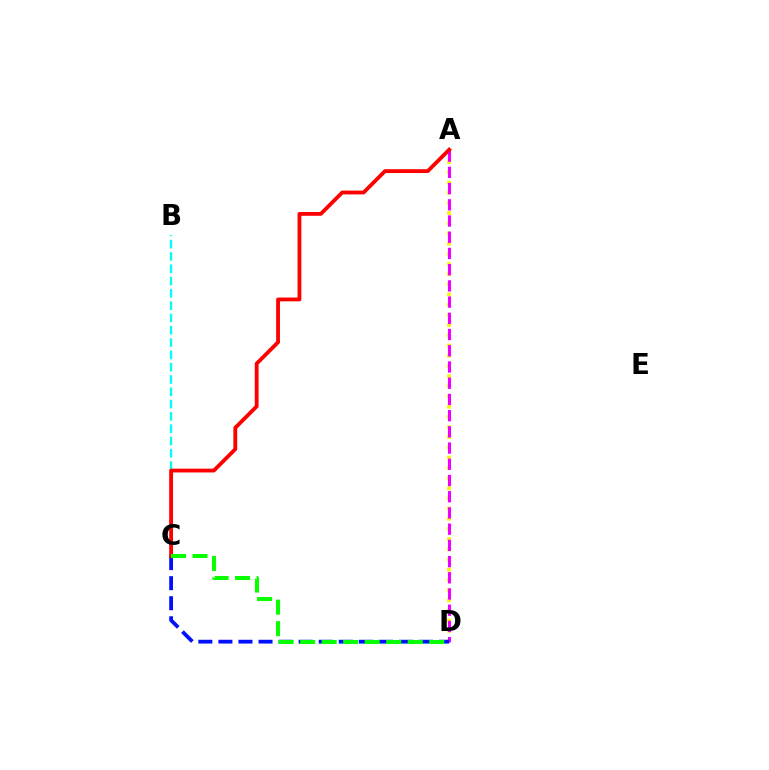{('A', 'D'): [{'color': '#fcf500', 'line_style': 'dotted', 'thickness': 2.77}, {'color': '#ee00ff', 'line_style': 'dashed', 'thickness': 2.2}], ('C', 'D'): [{'color': '#0010ff', 'line_style': 'dashed', 'thickness': 2.72}, {'color': '#08ff00', 'line_style': 'dashed', 'thickness': 2.92}], ('B', 'C'): [{'color': '#00fff6', 'line_style': 'dashed', 'thickness': 1.67}], ('A', 'C'): [{'color': '#ff0000', 'line_style': 'solid', 'thickness': 2.75}]}